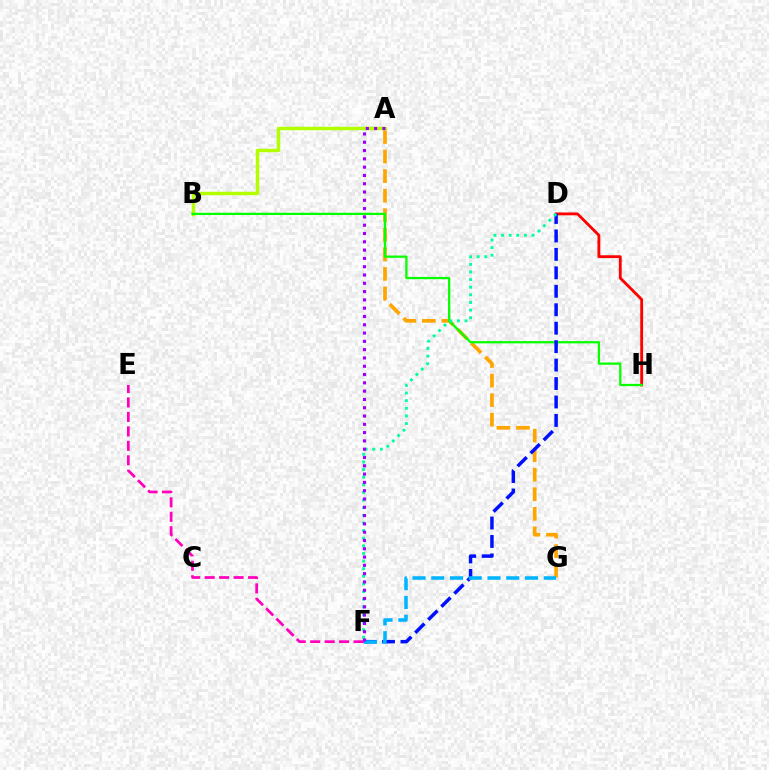{('D', 'H'): [{'color': '#ff0000', 'line_style': 'solid', 'thickness': 2.04}], ('A', 'G'): [{'color': '#ffa500', 'line_style': 'dashed', 'thickness': 2.66}], ('A', 'B'): [{'color': '#b3ff00', 'line_style': 'solid', 'thickness': 2.49}], ('B', 'H'): [{'color': '#08ff00', 'line_style': 'solid', 'thickness': 1.63}], ('D', 'F'): [{'color': '#0010ff', 'line_style': 'dashed', 'thickness': 2.51}, {'color': '#00ff9d', 'line_style': 'dotted', 'thickness': 2.07}], ('F', 'G'): [{'color': '#00b5ff', 'line_style': 'dashed', 'thickness': 2.55}], ('E', 'F'): [{'color': '#ff00bd', 'line_style': 'dashed', 'thickness': 1.96}], ('A', 'F'): [{'color': '#9b00ff', 'line_style': 'dotted', 'thickness': 2.25}]}